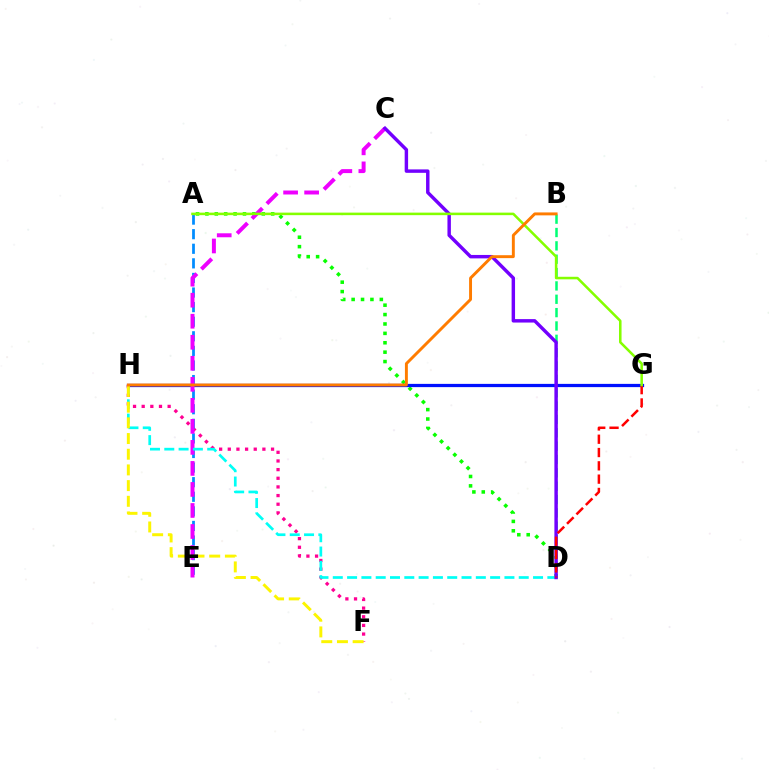{('A', 'D'): [{'color': '#08ff00', 'line_style': 'dotted', 'thickness': 2.55}], ('F', 'H'): [{'color': '#ff0094', 'line_style': 'dotted', 'thickness': 2.35}, {'color': '#fcf500', 'line_style': 'dashed', 'thickness': 2.13}], ('G', 'H'): [{'color': '#0010ff', 'line_style': 'solid', 'thickness': 2.33}], ('A', 'E'): [{'color': '#008cff', 'line_style': 'dashed', 'thickness': 1.98}], ('C', 'E'): [{'color': '#ee00ff', 'line_style': 'dashed', 'thickness': 2.86}], ('D', 'H'): [{'color': '#00fff6', 'line_style': 'dashed', 'thickness': 1.94}], ('B', 'D'): [{'color': '#00ff74', 'line_style': 'dashed', 'thickness': 1.81}], ('C', 'D'): [{'color': '#7200ff', 'line_style': 'solid', 'thickness': 2.47}], ('D', 'G'): [{'color': '#ff0000', 'line_style': 'dashed', 'thickness': 1.81}], ('A', 'G'): [{'color': '#84ff00', 'line_style': 'solid', 'thickness': 1.83}], ('B', 'H'): [{'color': '#ff7c00', 'line_style': 'solid', 'thickness': 2.11}]}